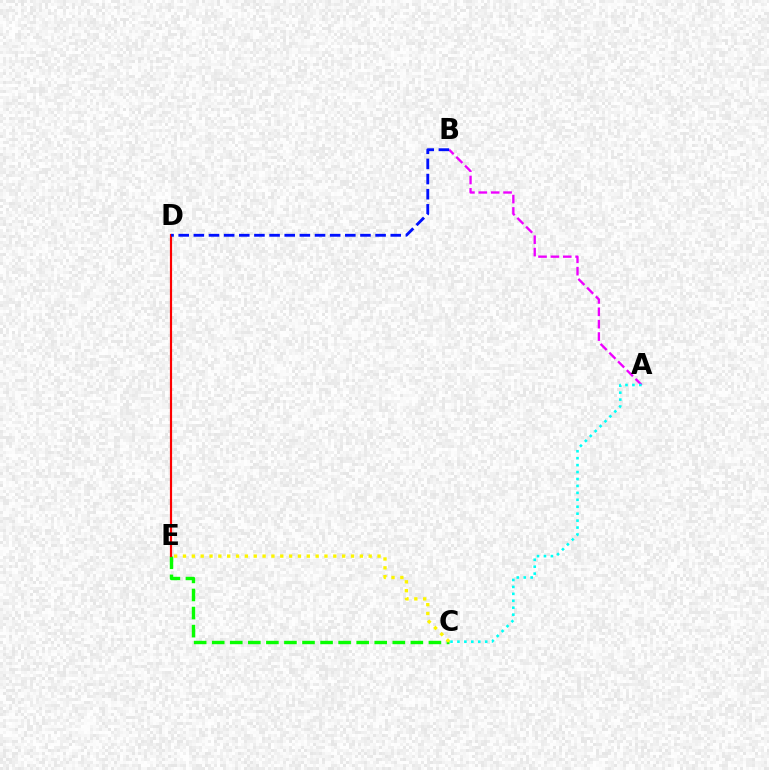{('A', 'B'): [{'color': '#ee00ff', 'line_style': 'dashed', 'thickness': 1.68}], ('C', 'E'): [{'color': '#08ff00', 'line_style': 'dashed', 'thickness': 2.45}, {'color': '#fcf500', 'line_style': 'dotted', 'thickness': 2.4}], ('D', 'E'): [{'color': '#ff0000', 'line_style': 'solid', 'thickness': 1.57}], ('B', 'D'): [{'color': '#0010ff', 'line_style': 'dashed', 'thickness': 2.06}], ('A', 'C'): [{'color': '#00fff6', 'line_style': 'dotted', 'thickness': 1.88}]}